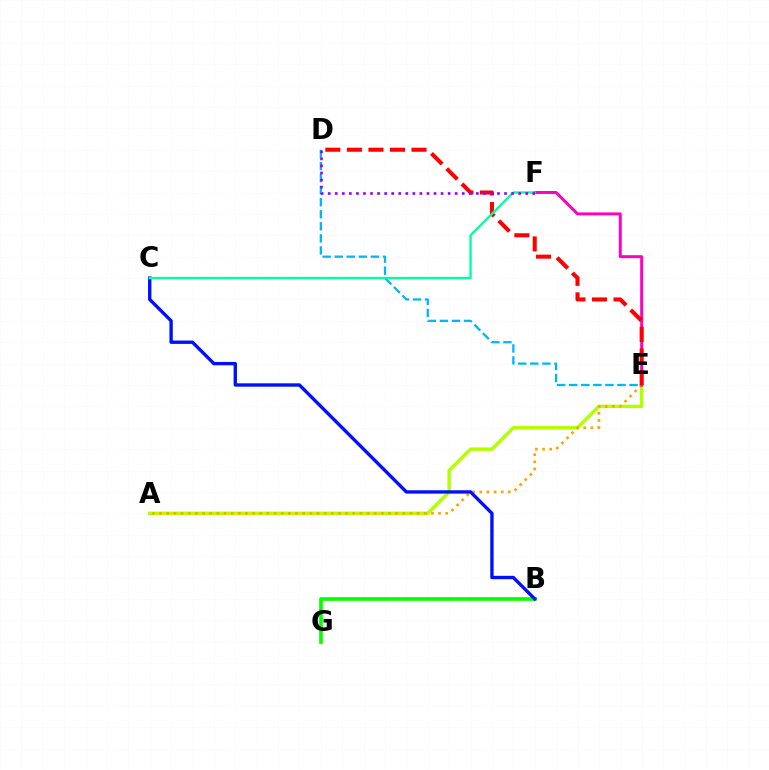{('A', 'E'): [{'color': '#b3ff00', 'line_style': 'solid', 'thickness': 2.5}, {'color': '#ffa500', 'line_style': 'dotted', 'thickness': 1.94}], ('B', 'G'): [{'color': '#08ff00', 'line_style': 'solid', 'thickness': 2.64}], ('E', 'F'): [{'color': '#ff00bd', 'line_style': 'solid', 'thickness': 2.14}], ('D', 'E'): [{'color': '#00b5ff', 'line_style': 'dashed', 'thickness': 1.64}, {'color': '#ff0000', 'line_style': 'dashed', 'thickness': 2.93}], ('B', 'C'): [{'color': '#0010ff', 'line_style': 'solid', 'thickness': 2.42}], ('C', 'F'): [{'color': '#00ff9d', 'line_style': 'solid', 'thickness': 1.7}], ('D', 'F'): [{'color': '#9b00ff', 'line_style': 'dotted', 'thickness': 1.92}]}